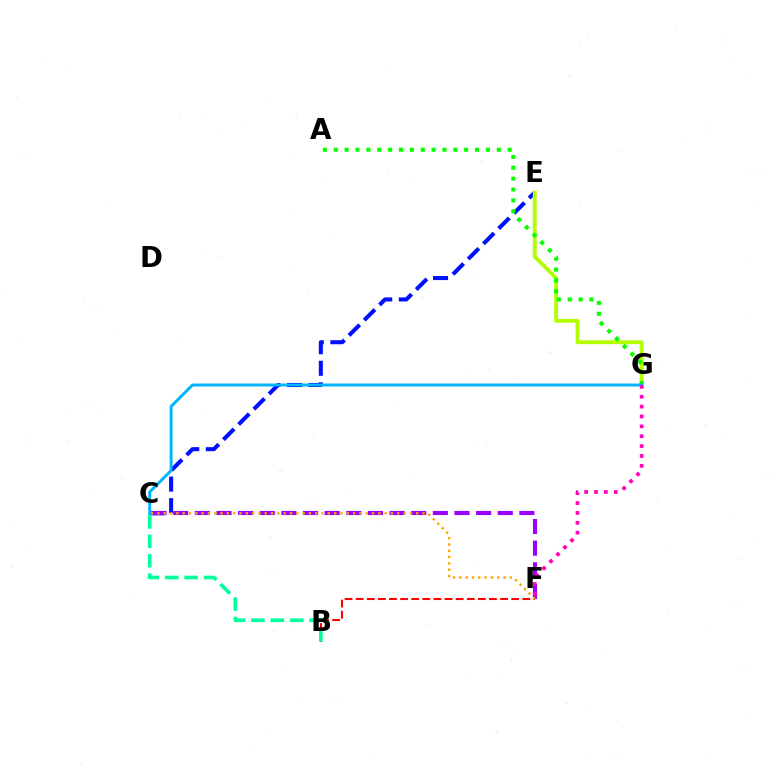{('C', 'E'): [{'color': '#0010ff', 'line_style': 'dashed', 'thickness': 2.93}], ('E', 'G'): [{'color': '#b3ff00', 'line_style': 'solid', 'thickness': 2.77}], ('B', 'F'): [{'color': '#ff0000', 'line_style': 'dashed', 'thickness': 1.51}], ('B', 'C'): [{'color': '#00ff9d', 'line_style': 'dashed', 'thickness': 2.64}], ('C', 'F'): [{'color': '#9b00ff', 'line_style': 'dashed', 'thickness': 2.94}, {'color': '#ffa500', 'line_style': 'dotted', 'thickness': 1.72}], ('A', 'G'): [{'color': '#08ff00', 'line_style': 'dotted', 'thickness': 2.95}], ('C', 'G'): [{'color': '#00b5ff', 'line_style': 'solid', 'thickness': 2.1}], ('F', 'G'): [{'color': '#ff00bd', 'line_style': 'dotted', 'thickness': 2.68}]}